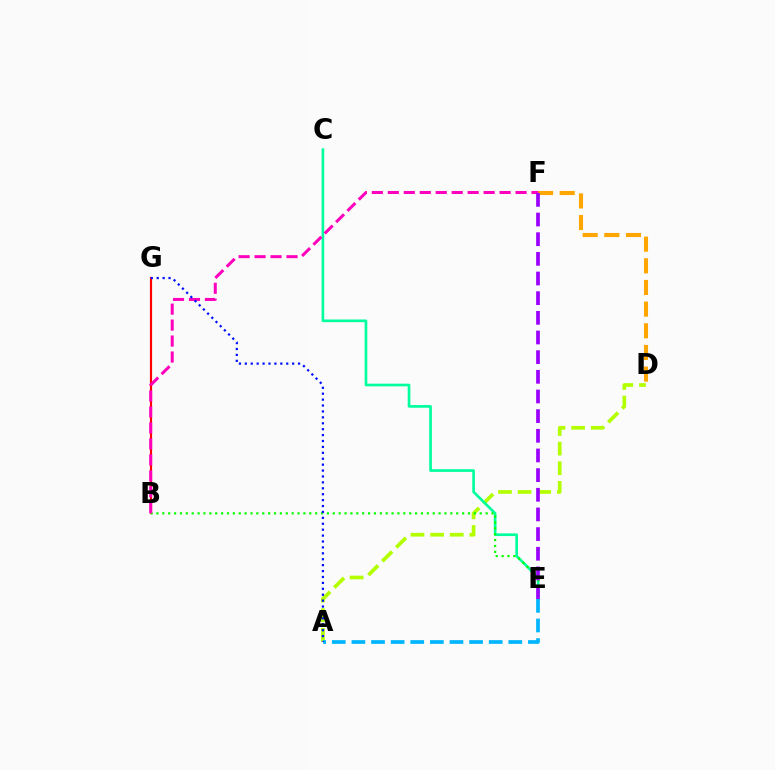{('D', 'F'): [{'color': '#ffa500', 'line_style': 'dashed', 'thickness': 2.94}], ('A', 'D'): [{'color': '#b3ff00', 'line_style': 'dashed', 'thickness': 2.67}], ('C', 'E'): [{'color': '#00ff9d', 'line_style': 'solid', 'thickness': 1.92}], ('B', 'G'): [{'color': '#ff0000', 'line_style': 'solid', 'thickness': 1.56}], ('B', 'E'): [{'color': '#08ff00', 'line_style': 'dotted', 'thickness': 1.6}], ('B', 'F'): [{'color': '#ff00bd', 'line_style': 'dashed', 'thickness': 2.17}], ('E', 'F'): [{'color': '#9b00ff', 'line_style': 'dashed', 'thickness': 2.67}], ('A', 'E'): [{'color': '#00b5ff', 'line_style': 'dashed', 'thickness': 2.66}], ('A', 'G'): [{'color': '#0010ff', 'line_style': 'dotted', 'thickness': 1.61}]}